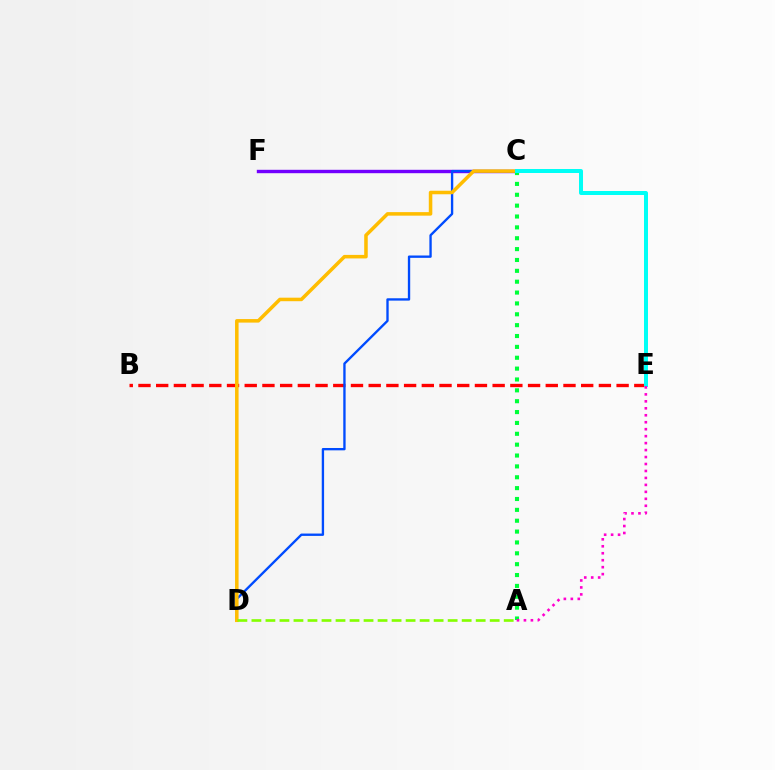{('C', 'F'): [{'color': '#7200ff', 'line_style': 'solid', 'thickness': 2.44}], ('B', 'E'): [{'color': '#ff0000', 'line_style': 'dashed', 'thickness': 2.41}], ('C', 'D'): [{'color': '#004bff', 'line_style': 'solid', 'thickness': 1.69}, {'color': '#ffbd00', 'line_style': 'solid', 'thickness': 2.54}], ('A', 'D'): [{'color': '#84ff00', 'line_style': 'dashed', 'thickness': 1.9}], ('A', 'C'): [{'color': '#00ff39', 'line_style': 'dotted', 'thickness': 2.95}], ('C', 'E'): [{'color': '#00fff6', 'line_style': 'solid', 'thickness': 2.87}], ('A', 'E'): [{'color': '#ff00cf', 'line_style': 'dotted', 'thickness': 1.89}]}